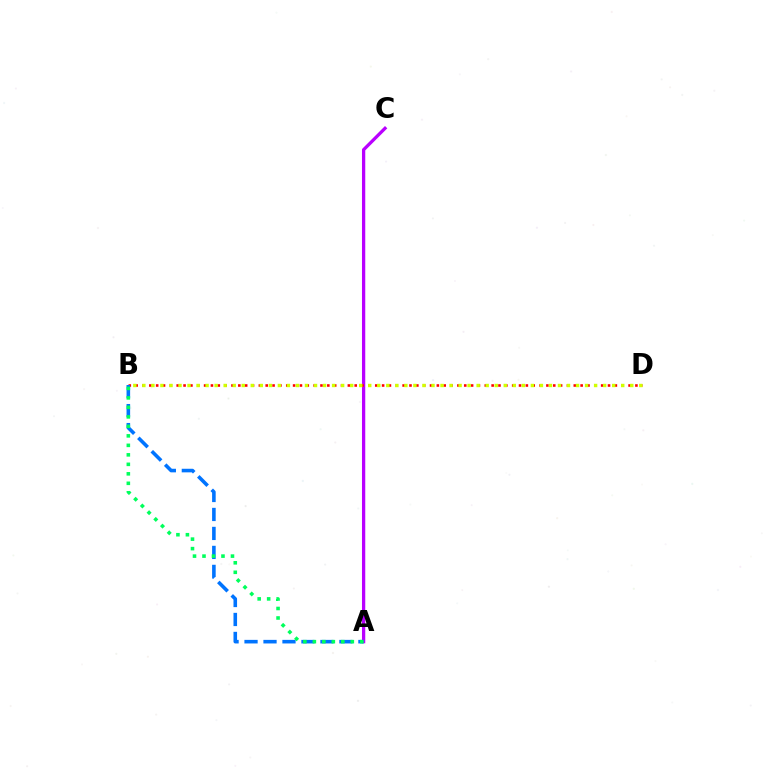{('A', 'C'): [{'color': '#b900ff', 'line_style': 'solid', 'thickness': 2.36}], ('B', 'D'): [{'color': '#ff0000', 'line_style': 'dotted', 'thickness': 1.86}, {'color': '#d1ff00', 'line_style': 'dotted', 'thickness': 2.45}], ('A', 'B'): [{'color': '#0074ff', 'line_style': 'dashed', 'thickness': 2.58}, {'color': '#00ff5c', 'line_style': 'dotted', 'thickness': 2.58}]}